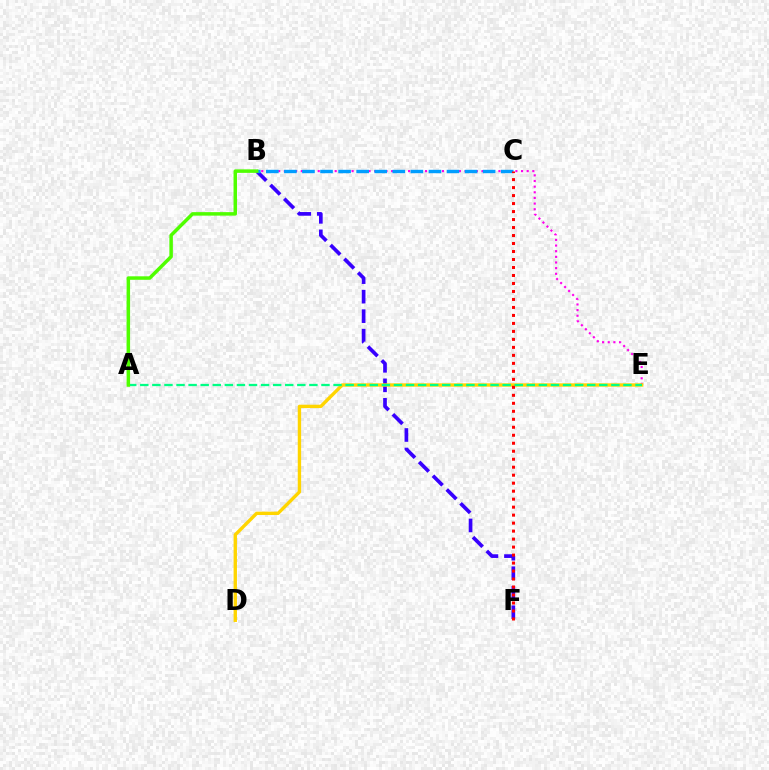{('B', 'F'): [{'color': '#3700ff', 'line_style': 'dashed', 'thickness': 2.65}], ('B', 'E'): [{'color': '#ff00ed', 'line_style': 'dotted', 'thickness': 1.53}], ('B', 'C'): [{'color': '#009eff', 'line_style': 'dashed', 'thickness': 2.45}], ('D', 'E'): [{'color': '#ffd500', 'line_style': 'solid', 'thickness': 2.42}], ('A', 'E'): [{'color': '#00ff86', 'line_style': 'dashed', 'thickness': 1.64}], ('C', 'F'): [{'color': '#ff0000', 'line_style': 'dotted', 'thickness': 2.17}], ('A', 'B'): [{'color': '#4fff00', 'line_style': 'solid', 'thickness': 2.51}]}